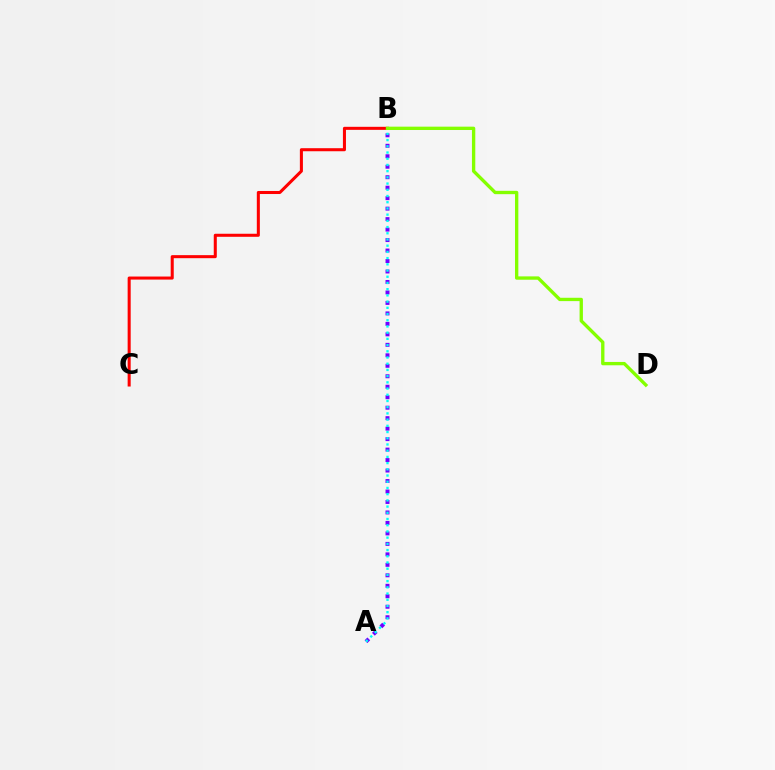{('A', 'B'): [{'color': '#7200ff', 'line_style': 'dotted', 'thickness': 2.85}, {'color': '#00fff6', 'line_style': 'dotted', 'thickness': 1.69}], ('B', 'C'): [{'color': '#ff0000', 'line_style': 'solid', 'thickness': 2.19}], ('B', 'D'): [{'color': '#84ff00', 'line_style': 'solid', 'thickness': 2.4}]}